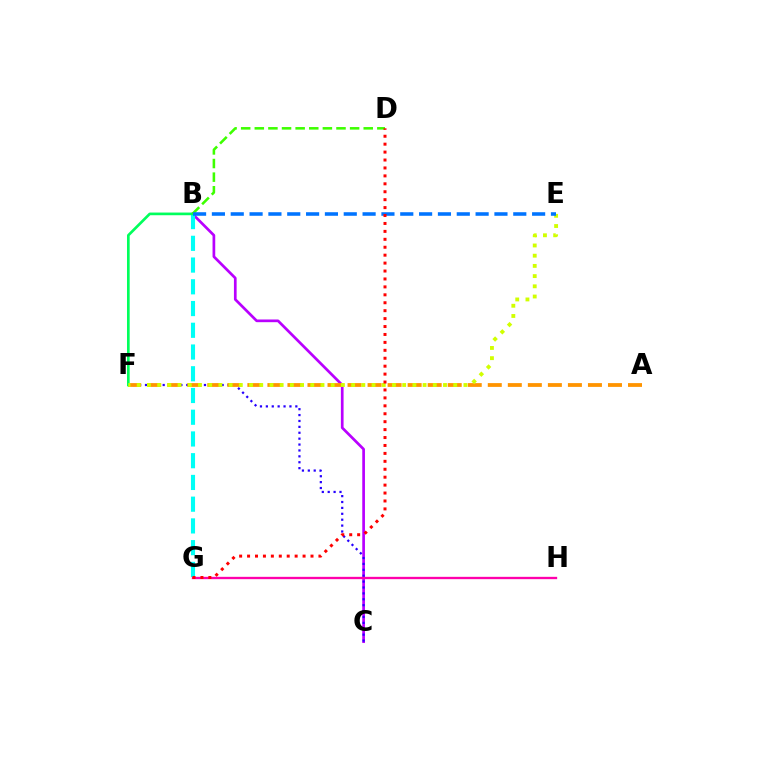{('B', 'C'): [{'color': '#b900ff', 'line_style': 'solid', 'thickness': 1.94}], ('B', 'G'): [{'color': '#00fff6', 'line_style': 'dashed', 'thickness': 2.95}], ('C', 'F'): [{'color': '#2500ff', 'line_style': 'dotted', 'thickness': 1.6}], ('A', 'F'): [{'color': '#ff9400', 'line_style': 'dashed', 'thickness': 2.72}], ('B', 'F'): [{'color': '#00ff5c', 'line_style': 'solid', 'thickness': 1.92}], ('G', 'H'): [{'color': '#ff00ac', 'line_style': 'solid', 'thickness': 1.67}], ('E', 'F'): [{'color': '#d1ff00', 'line_style': 'dotted', 'thickness': 2.77}], ('B', 'D'): [{'color': '#3dff00', 'line_style': 'dashed', 'thickness': 1.85}], ('B', 'E'): [{'color': '#0074ff', 'line_style': 'dashed', 'thickness': 2.56}], ('D', 'G'): [{'color': '#ff0000', 'line_style': 'dotted', 'thickness': 2.15}]}